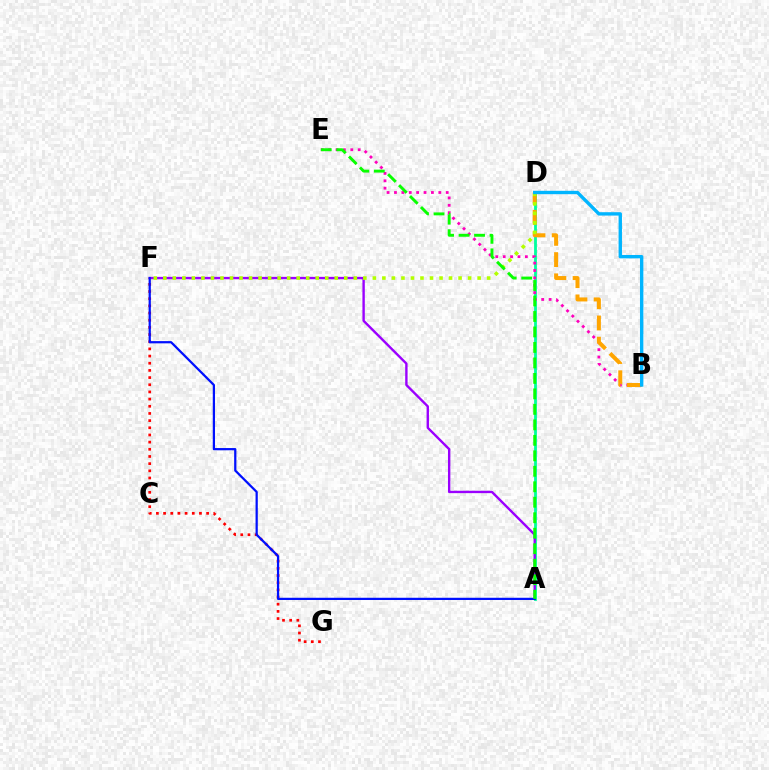{('A', 'D'): [{'color': '#00ff9d', 'line_style': 'solid', 'thickness': 2.02}], ('B', 'E'): [{'color': '#ff00bd', 'line_style': 'dotted', 'thickness': 2.01}], ('B', 'D'): [{'color': '#ffa500', 'line_style': 'dashed', 'thickness': 2.88}, {'color': '#00b5ff', 'line_style': 'solid', 'thickness': 2.43}], ('A', 'F'): [{'color': '#9b00ff', 'line_style': 'solid', 'thickness': 1.72}, {'color': '#0010ff', 'line_style': 'solid', 'thickness': 1.61}], ('F', 'G'): [{'color': '#ff0000', 'line_style': 'dotted', 'thickness': 1.95}], ('D', 'F'): [{'color': '#b3ff00', 'line_style': 'dotted', 'thickness': 2.59}], ('A', 'E'): [{'color': '#08ff00', 'line_style': 'dashed', 'thickness': 2.1}]}